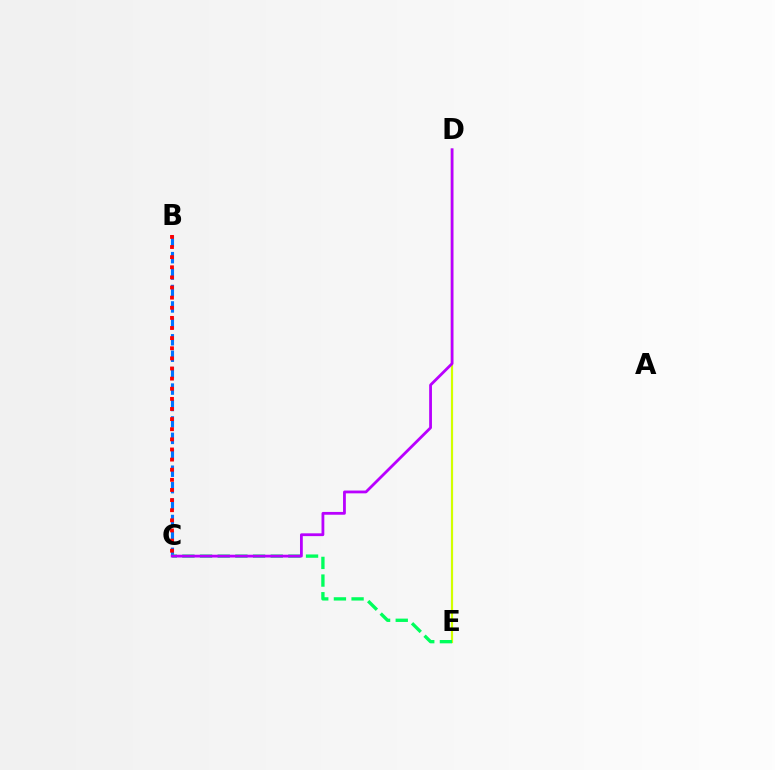{('D', 'E'): [{'color': '#d1ff00', 'line_style': 'solid', 'thickness': 1.57}], ('B', 'C'): [{'color': '#0074ff', 'line_style': 'dashed', 'thickness': 2.23}, {'color': '#ff0000', 'line_style': 'dotted', 'thickness': 2.75}], ('C', 'E'): [{'color': '#00ff5c', 'line_style': 'dashed', 'thickness': 2.4}], ('C', 'D'): [{'color': '#b900ff', 'line_style': 'solid', 'thickness': 2.01}]}